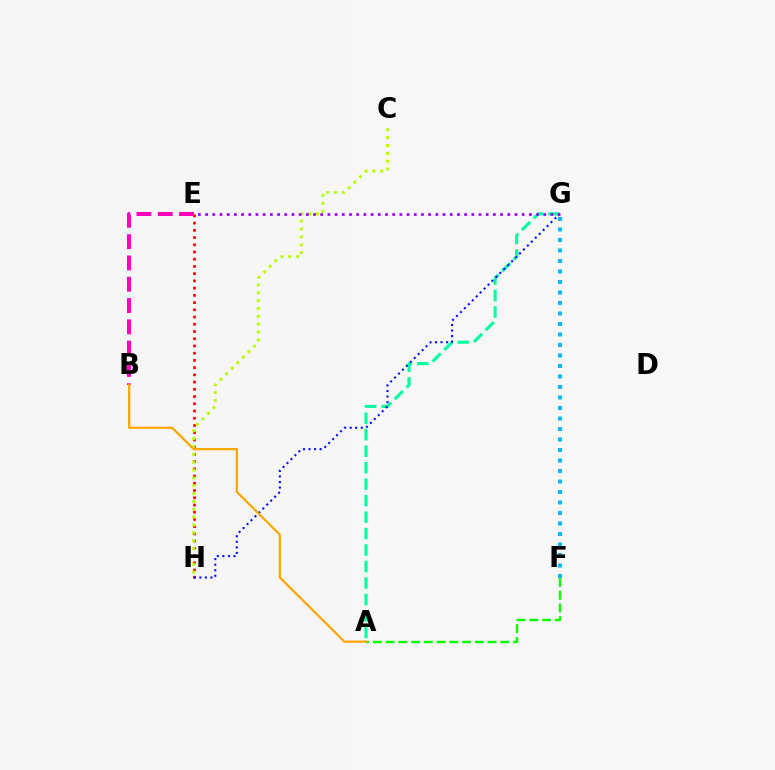{('A', 'F'): [{'color': '#08ff00', 'line_style': 'dashed', 'thickness': 1.73}], ('E', 'H'): [{'color': '#ff0000', 'line_style': 'dotted', 'thickness': 1.96}], ('F', 'G'): [{'color': '#00b5ff', 'line_style': 'dotted', 'thickness': 2.85}], ('A', 'G'): [{'color': '#00ff9d', 'line_style': 'dashed', 'thickness': 2.24}], ('C', 'H'): [{'color': '#b3ff00', 'line_style': 'dotted', 'thickness': 2.13}], ('B', 'E'): [{'color': '#ff00bd', 'line_style': 'dashed', 'thickness': 2.89}], ('G', 'H'): [{'color': '#0010ff', 'line_style': 'dotted', 'thickness': 1.51}], ('E', 'G'): [{'color': '#9b00ff', 'line_style': 'dotted', 'thickness': 1.95}], ('A', 'B'): [{'color': '#ffa500', 'line_style': 'solid', 'thickness': 1.6}]}